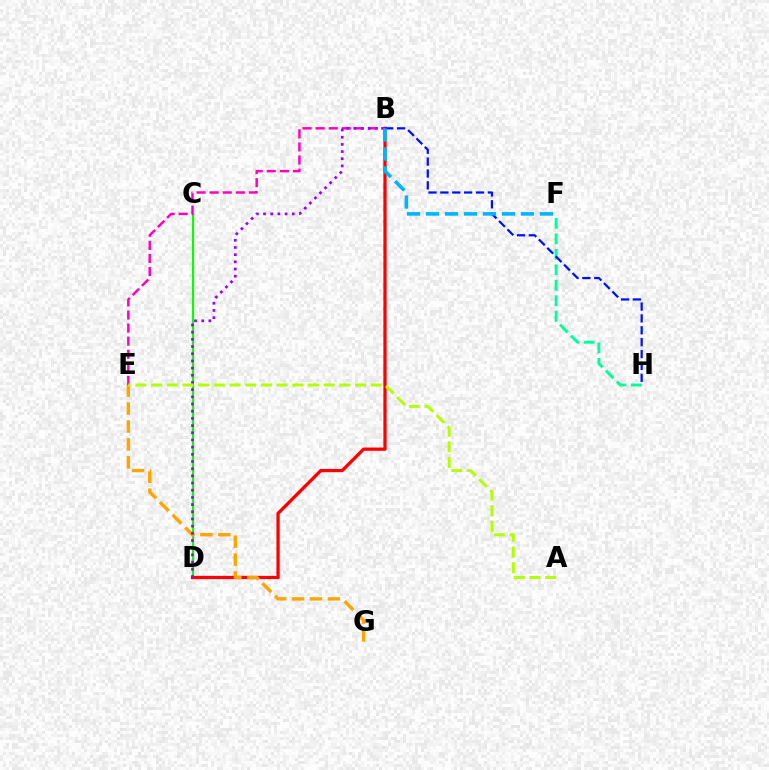{('C', 'D'): [{'color': '#08ff00', 'line_style': 'solid', 'thickness': 1.59}], ('B', 'D'): [{'color': '#ff0000', 'line_style': 'solid', 'thickness': 2.35}, {'color': '#9b00ff', 'line_style': 'dotted', 'thickness': 1.95}], ('E', 'G'): [{'color': '#ffa500', 'line_style': 'dashed', 'thickness': 2.43}], ('B', 'E'): [{'color': '#ff00bd', 'line_style': 'dashed', 'thickness': 1.78}], ('A', 'E'): [{'color': '#b3ff00', 'line_style': 'dashed', 'thickness': 2.13}], ('F', 'H'): [{'color': '#00ff9d', 'line_style': 'dashed', 'thickness': 2.1}], ('B', 'H'): [{'color': '#0010ff', 'line_style': 'dashed', 'thickness': 1.61}], ('B', 'F'): [{'color': '#00b5ff', 'line_style': 'dashed', 'thickness': 2.58}]}